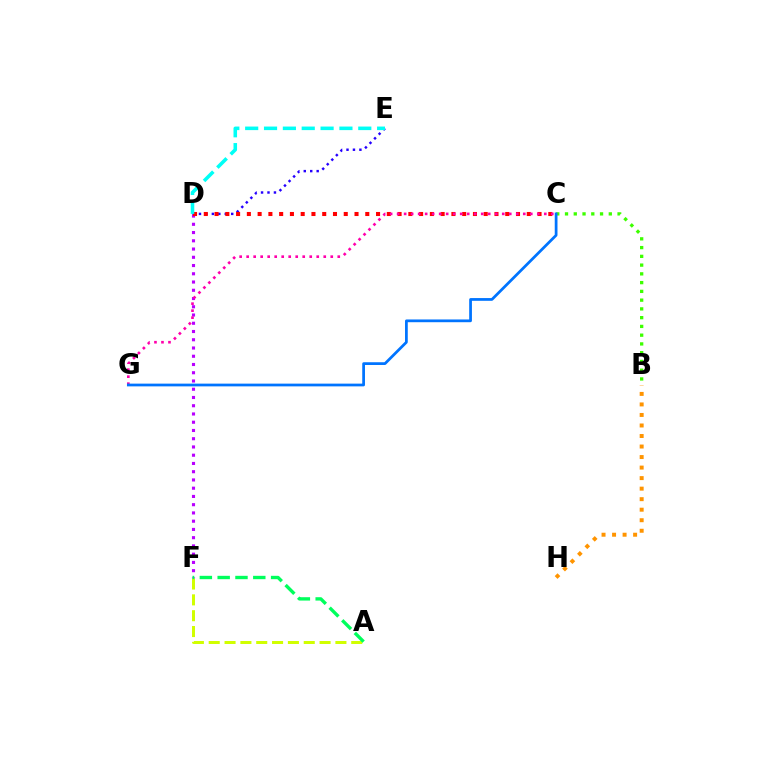{('D', 'F'): [{'color': '#b900ff', 'line_style': 'dotted', 'thickness': 2.24}], ('B', 'H'): [{'color': '#ff9400', 'line_style': 'dotted', 'thickness': 2.86}], ('D', 'E'): [{'color': '#2500ff', 'line_style': 'dotted', 'thickness': 1.75}, {'color': '#00fff6', 'line_style': 'dashed', 'thickness': 2.56}], ('B', 'C'): [{'color': '#3dff00', 'line_style': 'dotted', 'thickness': 2.38}], ('C', 'D'): [{'color': '#ff0000', 'line_style': 'dotted', 'thickness': 2.93}], ('A', 'F'): [{'color': '#d1ff00', 'line_style': 'dashed', 'thickness': 2.15}, {'color': '#00ff5c', 'line_style': 'dashed', 'thickness': 2.42}], ('C', 'G'): [{'color': '#ff00ac', 'line_style': 'dotted', 'thickness': 1.9}, {'color': '#0074ff', 'line_style': 'solid', 'thickness': 1.98}]}